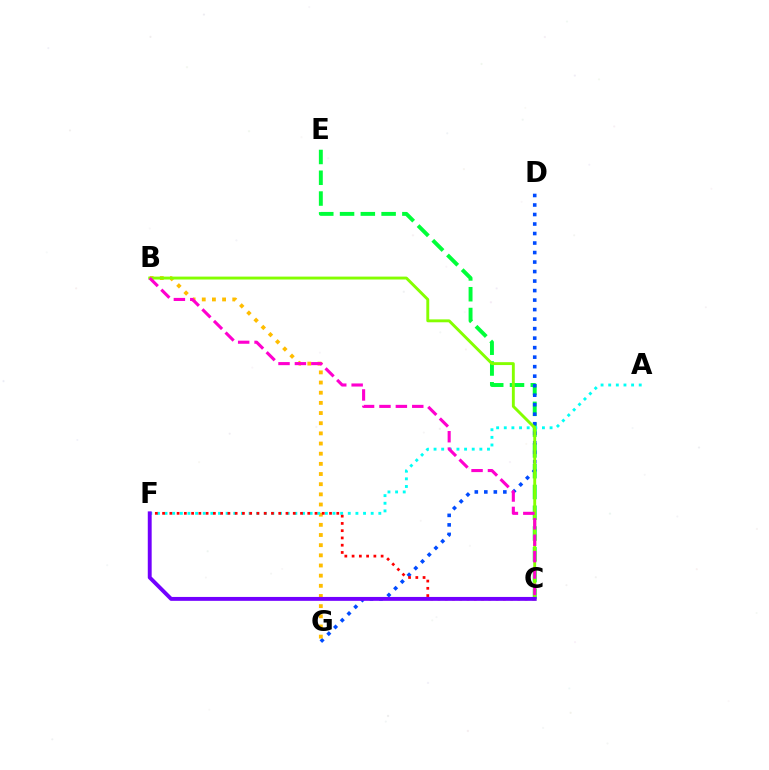{('C', 'E'): [{'color': '#00ff39', 'line_style': 'dashed', 'thickness': 2.82}], ('D', 'G'): [{'color': '#004bff', 'line_style': 'dotted', 'thickness': 2.58}], ('B', 'G'): [{'color': '#ffbd00', 'line_style': 'dotted', 'thickness': 2.76}], ('A', 'F'): [{'color': '#00fff6', 'line_style': 'dotted', 'thickness': 2.07}], ('C', 'F'): [{'color': '#ff0000', 'line_style': 'dotted', 'thickness': 1.97}, {'color': '#7200ff', 'line_style': 'solid', 'thickness': 2.8}], ('B', 'C'): [{'color': '#84ff00', 'line_style': 'solid', 'thickness': 2.08}, {'color': '#ff00cf', 'line_style': 'dashed', 'thickness': 2.23}]}